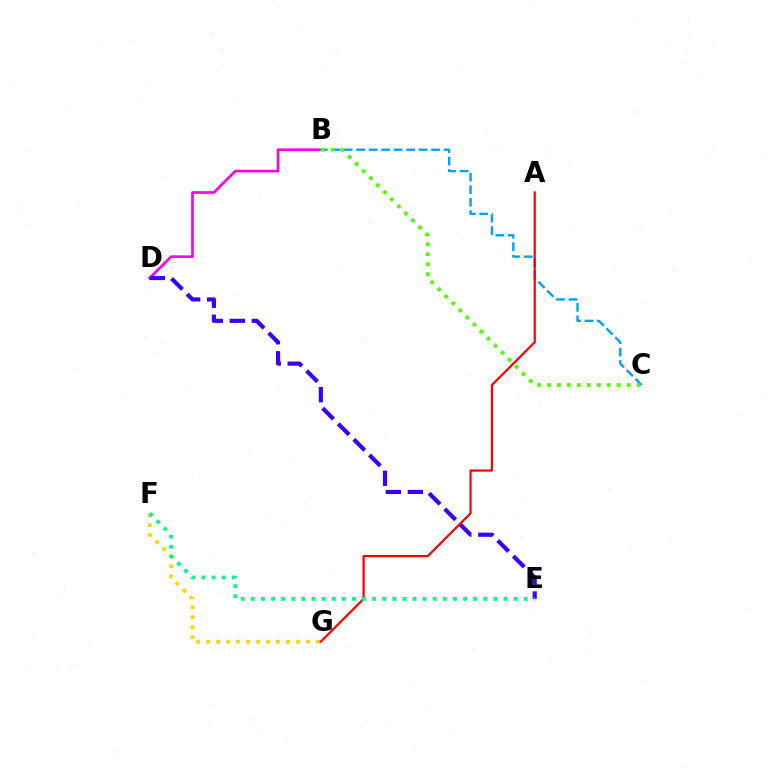{('B', 'D'): [{'color': '#ff00ed', 'line_style': 'solid', 'thickness': 1.92}], ('B', 'C'): [{'color': '#009eff', 'line_style': 'dashed', 'thickness': 1.7}, {'color': '#4fff00', 'line_style': 'dotted', 'thickness': 2.71}], ('F', 'G'): [{'color': '#ffd500', 'line_style': 'dotted', 'thickness': 2.71}], ('D', 'E'): [{'color': '#3700ff', 'line_style': 'dashed', 'thickness': 2.99}], ('A', 'G'): [{'color': '#ff0000', 'line_style': 'solid', 'thickness': 1.6}], ('E', 'F'): [{'color': '#00ff86', 'line_style': 'dotted', 'thickness': 2.75}]}